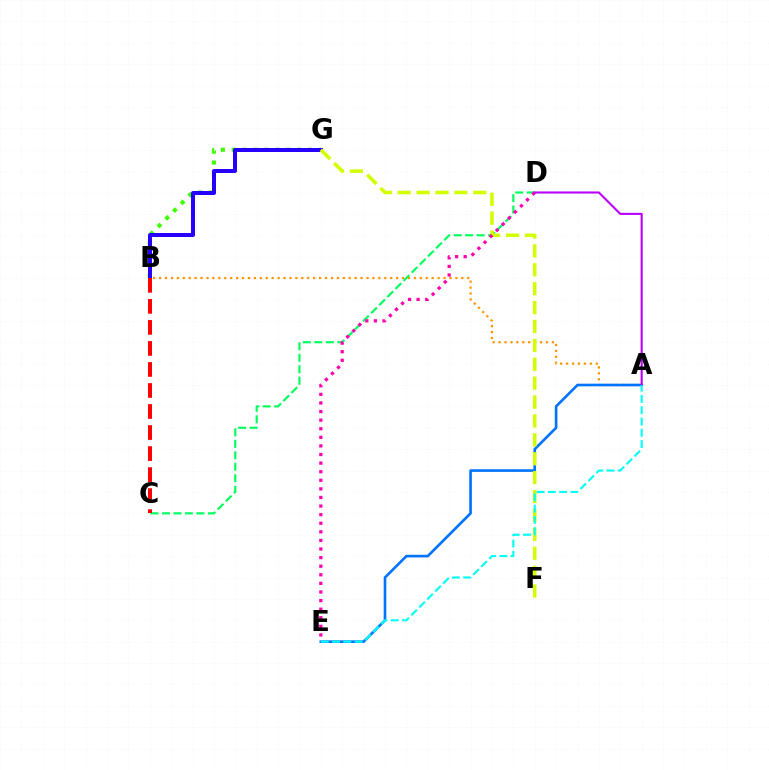{('B', 'G'): [{'color': '#3dff00', 'line_style': 'dotted', 'thickness': 2.96}, {'color': '#2500ff', 'line_style': 'solid', 'thickness': 2.87}], ('A', 'B'): [{'color': '#ff9400', 'line_style': 'dotted', 'thickness': 1.61}], ('C', 'D'): [{'color': '#00ff5c', 'line_style': 'dashed', 'thickness': 1.56}], ('A', 'E'): [{'color': '#0074ff', 'line_style': 'solid', 'thickness': 1.9}, {'color': '#00fff6', 'line_style': 'dashed', 'thickness': 1.53}], ('F', 'G'): [{'color': '#d1ff00', 'line_style': 'dashed', 'thickness': 2.57}], ('D', 'E'): [{'color': '#ff00ac', 'line_style': 'dotted', 'thickness': 2.33}], ('B', 'C'): [{'color': '#ff0000', 'line_style': 'dashed', 'thickness': 2.86}], ('A', 'D'): [{'color': '#b900ff', 'line_style': 'solid', 'thickness': 1.51}]}